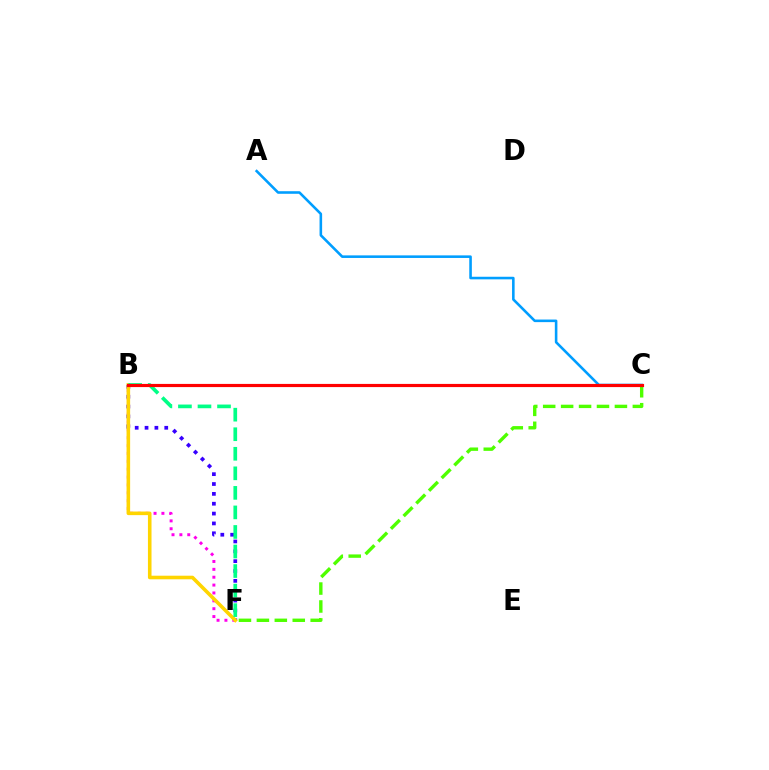{('B', 'F'): [{'color': '#ff00ed', 'line_style': 'dotted', 'thickness': 2.14}, {'color': '#3700ff', 'line_style': 'dotted', 'thickness': 2.68}, {'color': '#ffd500', 'line_style': 'solid', 'thickness': 2.58}, {'color': '#00ff86', 'line_style': 'dashed', 'thickness': 2.66}], ('A', 'C'): [{'color': '#009eff', 'line_style': 'solid', 'thickness': 1.86}], ('C', 'F'): [{'color': '#4fff00', 'line_style': 'dashed', 'thickness': 2.44}], ('B', 'C'): [{'color': '#ff0000', 'line_style': 'solid', 'thickness': 2.29}]}